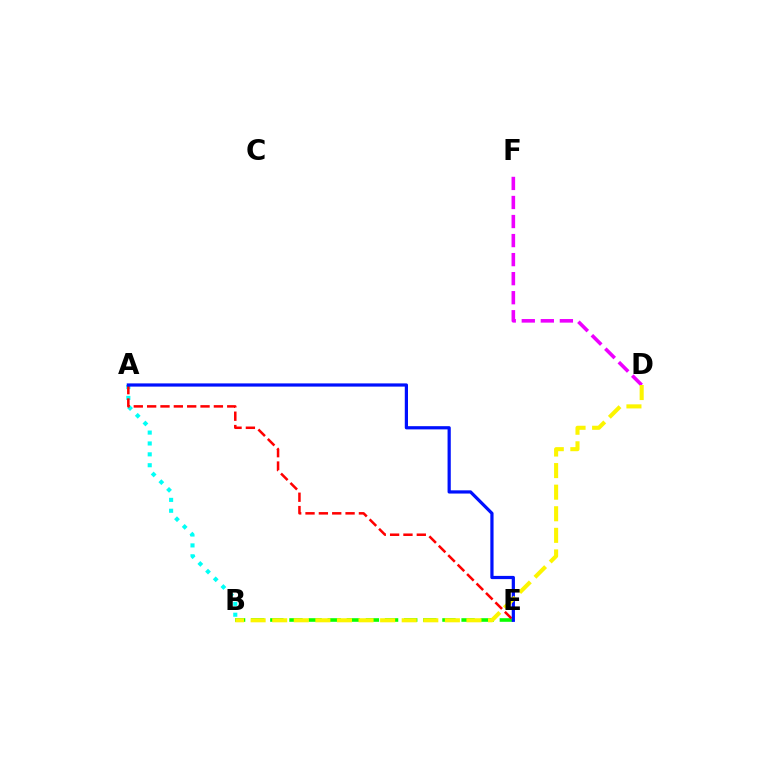{('A', 'B'): [{'color': '#00fff6', 'line_style': 'dotted', 'thickness': 2.96}], ('B', 'E'): [{'color': '#08ff00', 'line_style': 'dashed', 'thickness': 2.6}], ('A', 'E'): [{'color': '#ff0000', 'line_style': 'dashed', 'thickness': 1.81}, {'color': '#0010ff', 'line_style': 'solid', 'thickness': 2.32}], ('D', 'F'): [{'color': '#ee00ff', 'line_style': 'dashed', 'thickness': 2.59}], ('B', 'D'): [{'color': '#fcf500', 'line_style': 'dashed', 'thickness': 2.93}]}